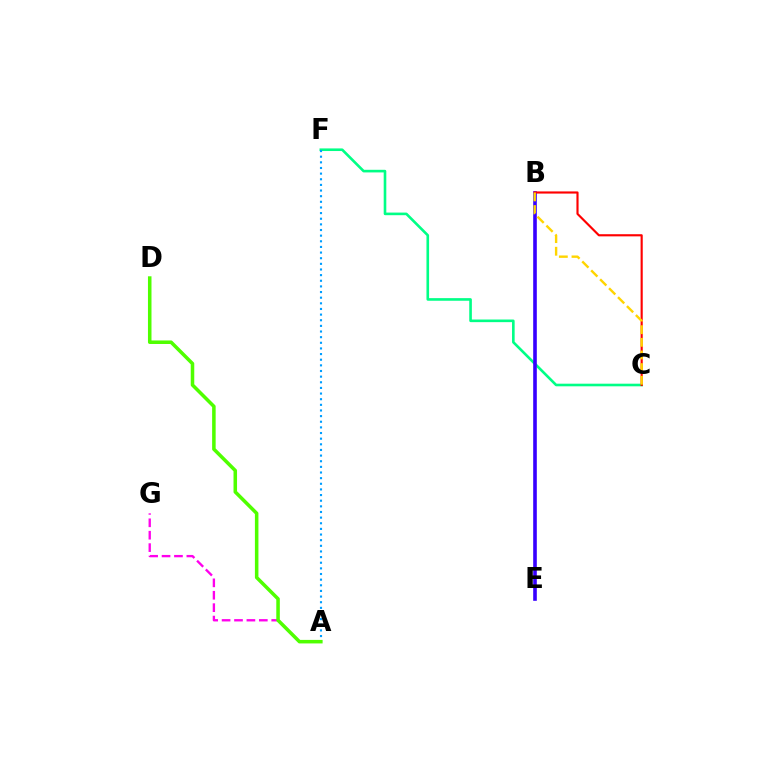{('C', 'F'): [{'color': '#00ff86', 'line_style': 'solid', 'thickness': 1.89}], ('B', 'E'): [{'color': '#3700ff', 'line_style': 'solid', 'thickness': 2.6}], ('A', 'F'): [{'color': '#009eff', 'line_style': 'dotted', 'thickness': 1.53}], ('A', 'G'): [{'color': '#ff00ed', 'line_style': 'dashed', 'thickness': 1.69}], ('B', 'C'): [{'color': '#ff0000', 'line_style': 'solid', 'thickness': 1.55}, {'color': '#ffd500', 'line_style': 'dashed', 'thickness': 1.72}], ('A', 'D'): [{'color': '#4fff00', 'line_style': 'solid', 'thickness': 2.54}]}